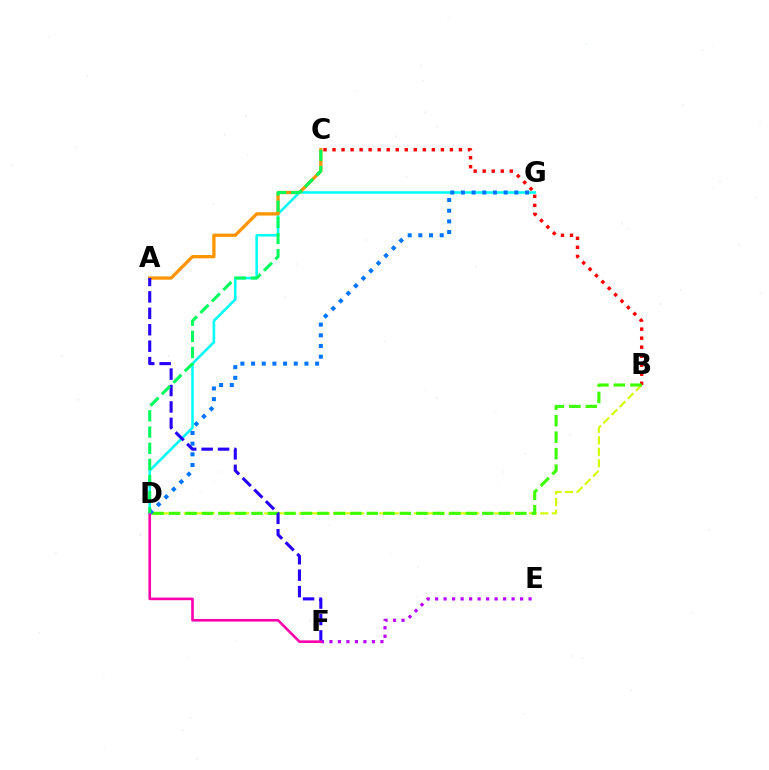{('D', 'G'): [{'color': '#00fff6', 'line_style': 'solid', 'thickness': 1.84}, {'color': '#0074ff', 'line_style': 'dotted', 'thickness': 2.9}], ('E', 'F'): [{'color': '#b900ff', 'line_style': 'dotted', 'thickness': 2.31}], ('B', 'C'): [{'color': '#ff0000', 'line_style': 'dotted', 'thickness': 2.45}], ('B', 'D'): [{'color': '#d1ff00', 'line_style': 'dashed', 'thickness': 1.56}, {'color': '#3dff00', 'line_style': 'dashed', 'thickness': 2.24}], ('A', 'C'): [{'color': '#ff9400', 'line_style': 'solid', 'thickness': 2.37}], ('A', 'F'): [{'color': '#2500ff', 'line_style': 'dashed', 'thickness': 2.23}], ('D', 'F'): [{'color': '#ff00ac', 'line_style': 'solid', 'thickness': 1.88}], ('C', 'D'): [{'color': '#00ff5c', 'line_style': 'dashed', 'thickness': 2.2}]}